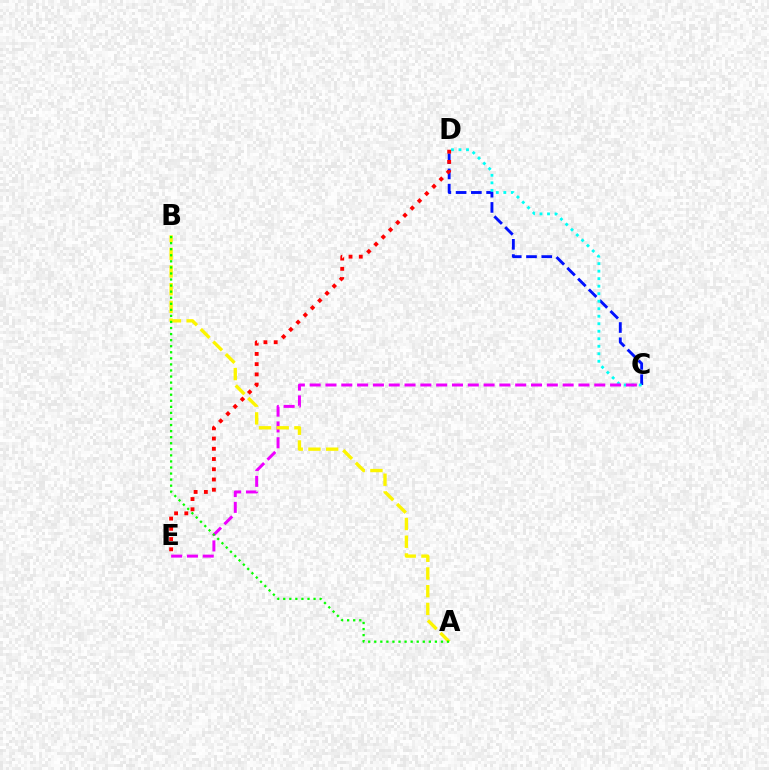{('C', 'D'): [{'color': '#0010ff', 'line_style': 'dashed', 'thickness': 2.07}, {'color': '#00fff6', 'line_style': 'dotted', 'thickness': 2.04}], ('C', 'E'): [{'color': '#ee00ff', 'line_style': 'dashed', 'thickness': 2.15}], ('A', 'B'): [{'color': '#fcf500', 'line_style': 'dashed', 'thickness': 2.41}, {'color': '#08ff00', 'line_style': 'dotted', 'thickness': 1.65}], ('D', 'E'): [{'color': '#ff0000', 'line_style': 'dotted', 'thickness': 2.78}]}